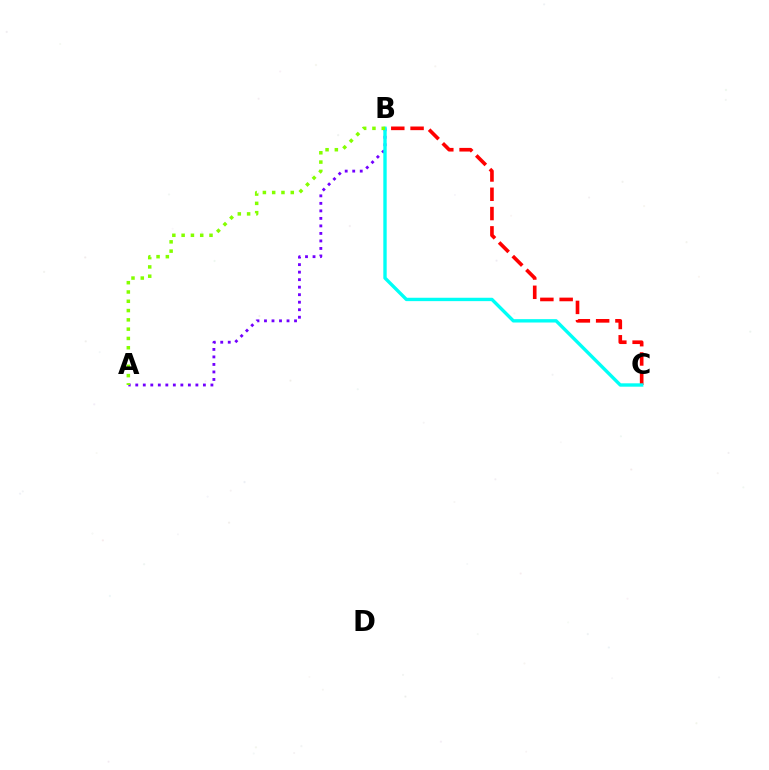{('B', 'C'): [{'color': '#ff0000', 'line_style': 'dashed', 'thickness': 2.62}, {'color': '#00fff6', 'line_style': 'solid', 'thickness': 2.43}], ('A', 'B'): [{'color': '#7200ff', 'line_style': 'dotted', 'thickness': 2.04}, {'color': '#84ff00', 'line_style': 'dotted', 'thickness': 2.52}]}